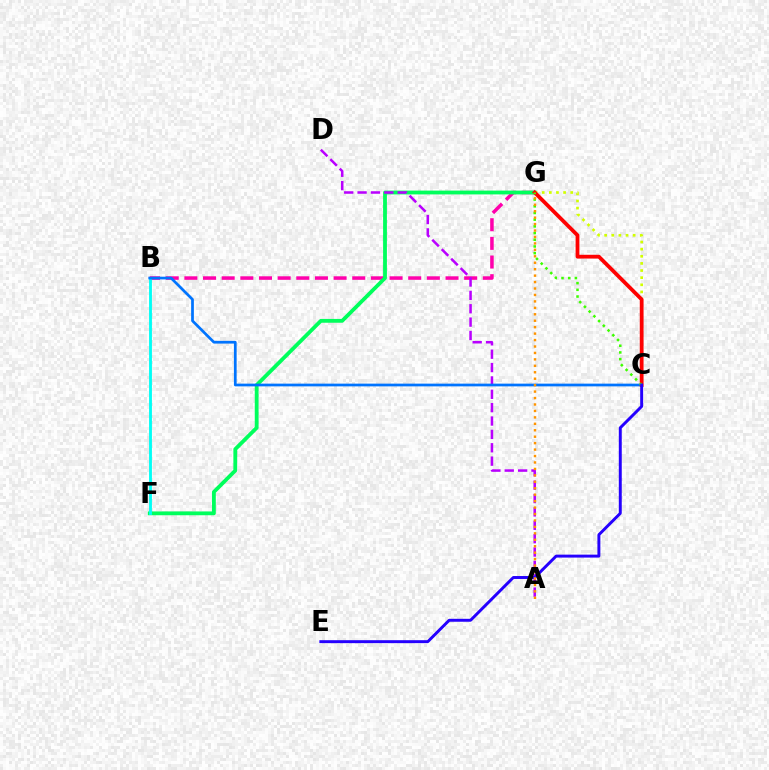{('B', 'G'): [{'color': '#ff00ac', 'line_style': 'dashed', 'thickness': 2.53}], ('F', 'G'): [{'color': '#00ff5c', 'line_style': 'solid', 'thickness': 2.75}], ('A', 'D'): [{'color': '#b900ff', 'line_style': 'dashed', 'thickness': 1.82}], ('B', 'F'): [{'color': '#00fff6', 'line_style': 'solid', 'thickness': 2.05}], ('C', 'G'): [{'color': '#d1ff00', 'line_style': 'dotted', 'thickness': 1.94}, {'color': '#ff0000', 'line_style': 'solid', 'thickness': 2.72}, {'color': '#3dff00', 'line_style': 'dotted', 'thickness': 1.82}], ('B', 'C'): [{'color': '#0074ff', 'line_style': 'solid', 'thickness': 1.96}], ('C', 'E'): [{'color': '#2500ff', 'line_style': 'solid', 'thickness': 2.12}], ('A', 'G'): [{'color': '#ff9400', 'line_style': 'dotted', 'thickness': 1.75}]}